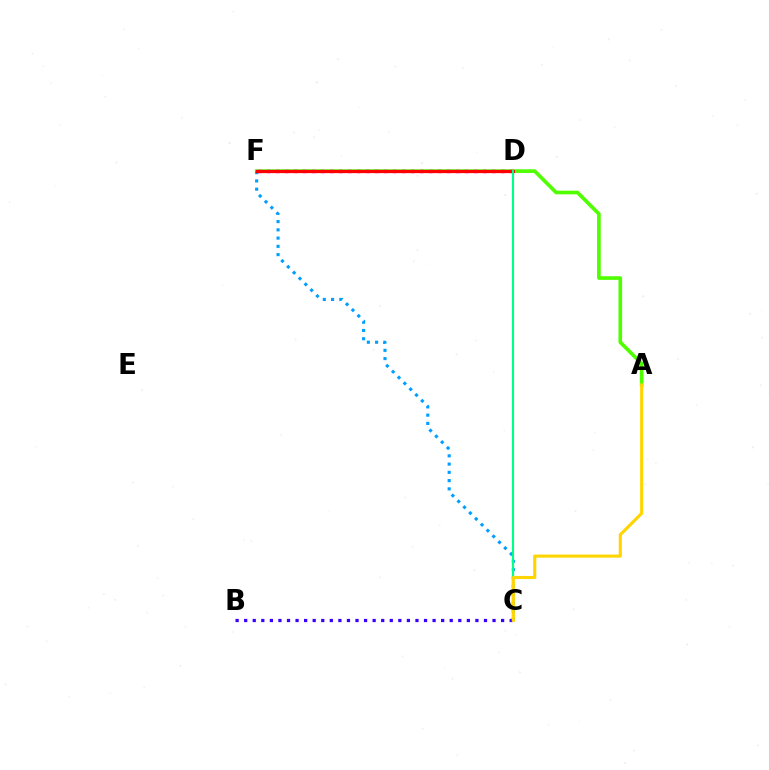{('A', 'F'): [{'color': '#4fff00', 'line_style': 'solid', 'thickness': 2.63}], ('C', 'F'): [{'color': '#009eff', 'line_style': 'dotted', 'thickness': 2.24}], ('D', 'F'): [{'color': '#ff00ed', 'line_style': 'dotted', 'thickness': 2.45}, {'color': '#ff0000', 'line_style': 'solid', 'thickness': 2.34}], ('B', 'C'): [{'color': '#3700ff', 'line_style': 'dotted', 'thickness': 2.33}], ('C', 'D'): [{'color': '#00ff86', 'line_style': 'solid', 'thickness': 1.55}], ('A', 'C'): [{'color': '#ffd500', 'line_style': 'solid', 'thickness': 2.23}]}